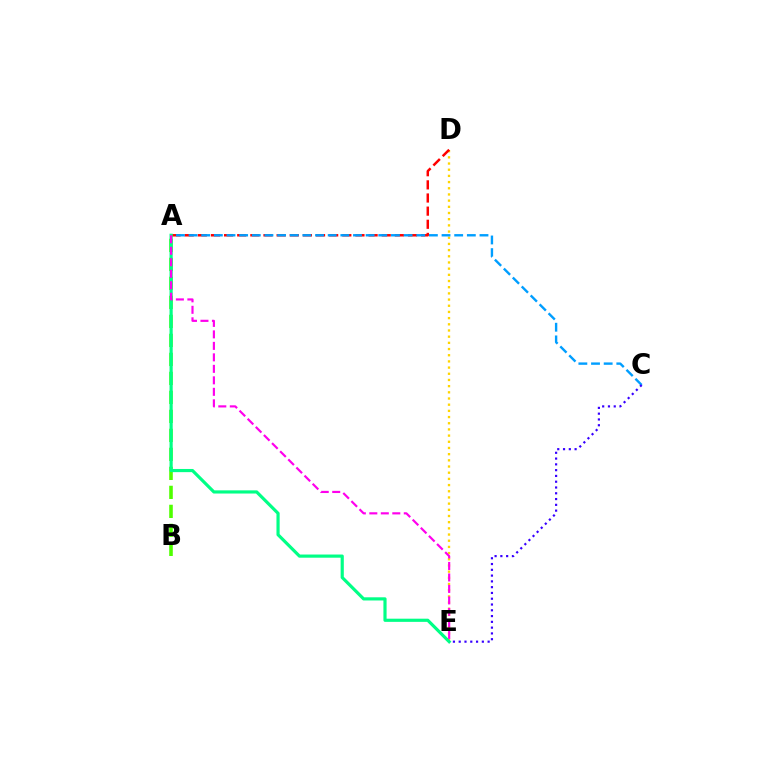{('A', 'B'): [{'color': '#4fff00', 'line_style': 'dashed', 'thickness': 2.58}], ('D', 'E'): [{'color': '#ffd500', 'line_style': 'dotted', 'thickness': 1.68}], ('A', 'D'): [{'color': '#ff0000', 'line_style': 'dashed', 'thickness': 1.78}], ('A', 'C'): [{'color': '#009eff', 'line_style': 'dashed', 'thickness': 1.72}], ('A', 'E'): [{'color': '#00ff86', 'line_style': 'solid', 'thickness': 2.28}, {'color': '#ff00ed', 'line_style': 'dashed', 'thickness': 1.56}], ('C', 'E'): [{'color': '#3700ff', 'line_style': 'dotted', 'thickness': 1.57}]}